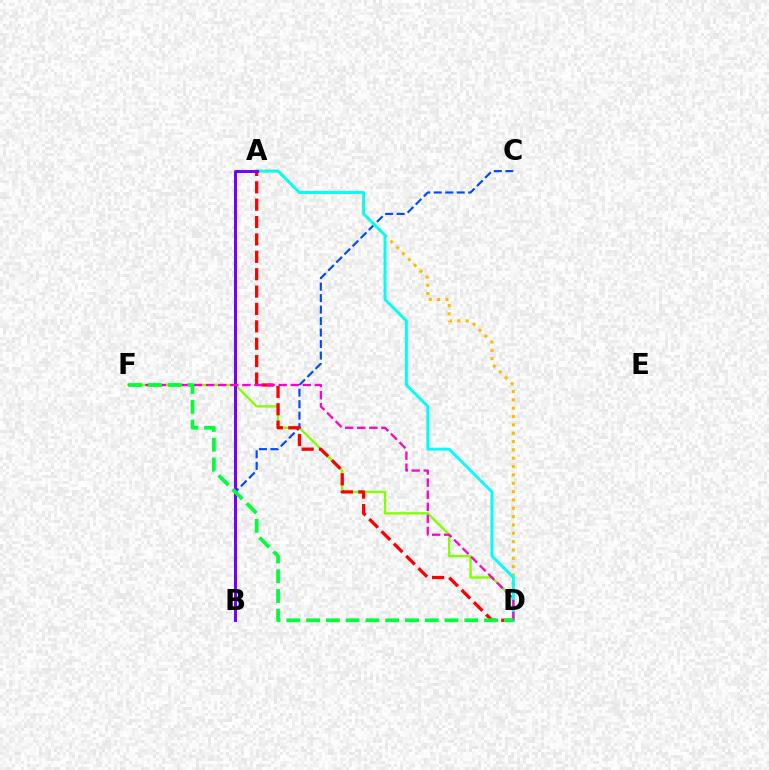{('B', 'C'): [{'color': '#004bff', 'line_style': 'dashed', 'thickness': 1.56}], ('D', 'F'): [{'color': '#84ff00', 'line_style': 'solid', 'thickness': 1.7}, {'color': '#ff00cf', 'line_style': 'dashed', 'thickness': 1.64}, {'color': '#00ff39', 'line_style': 'dashed', 'thickness': 2.69}], ('A', 'D'): [{'color': '#ff0000', 'line_style': 'dashed', 'thickness': 2.36}, {'color': '#ffbd00', 'line_style': 'dotted', 'thickness': 2.27}, {'color': '#00fff6', 'line_style': 'solid', 'thickness': 2.11}], ('A', 'B'): [{'color': '#7200ff', 'line_style': 'solid', 'thickness': 2.14}]}